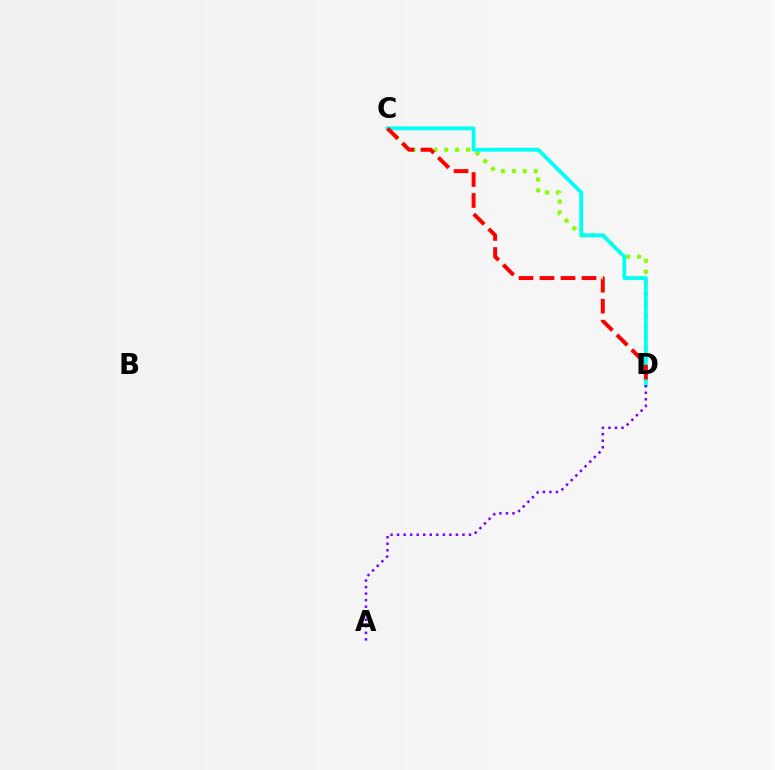{('C', 'D'): [{'color': '#84ff00', 'line_style': 'dotted', 'thickness': 2.97}, {'color': '#00fff6', 'line_style': 'solid', 'thickness': 2.73}, {'color': '#ff0000', 'line_style': 'dashed', 'thickness': 2.85}], ('A', 'D'): [{'color': '#7200ff', 'line_style': 'dotted', 'thickness': 1.78}]}